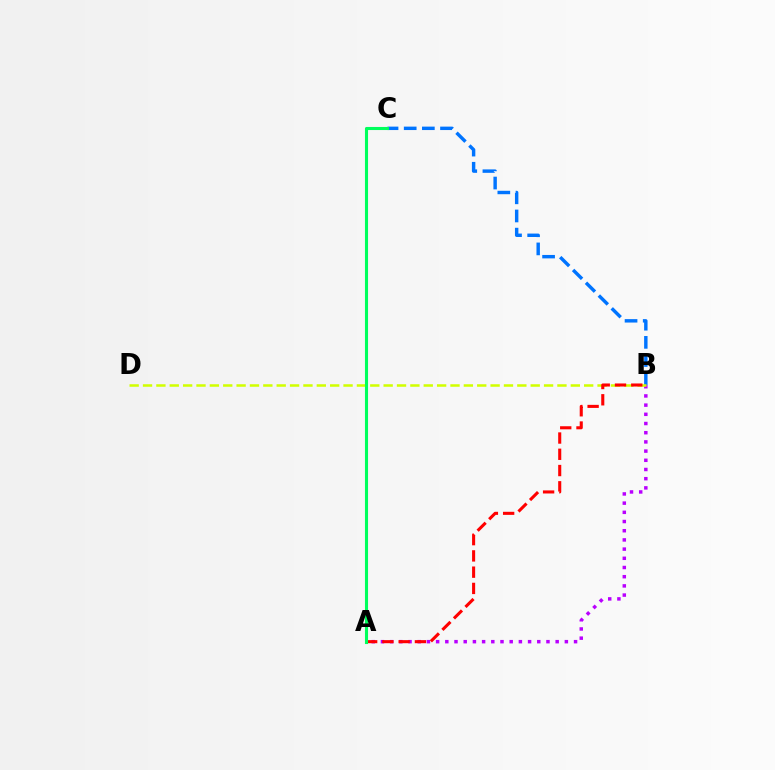{('A', 'B'): [{'color': '#b900ff', 'line_style': 'dotted', 'thickness': 2.5}, {'color': '#ff0000', 'line_style': 'dashed', 'thickness': 2.21}], ('B', 'C'): [{'color': '#0074ff', 'line_style': 'dashed', 'thickness': 2.47}], ('B', 'D'): [{'color': '#d1ff00', 'line_style': 'dashed', 'thickness': 1.82}], ('A', 'C'): [{'color': '#00ff5c', 'line_style': 'solid', 'thickness': 2.22}]}